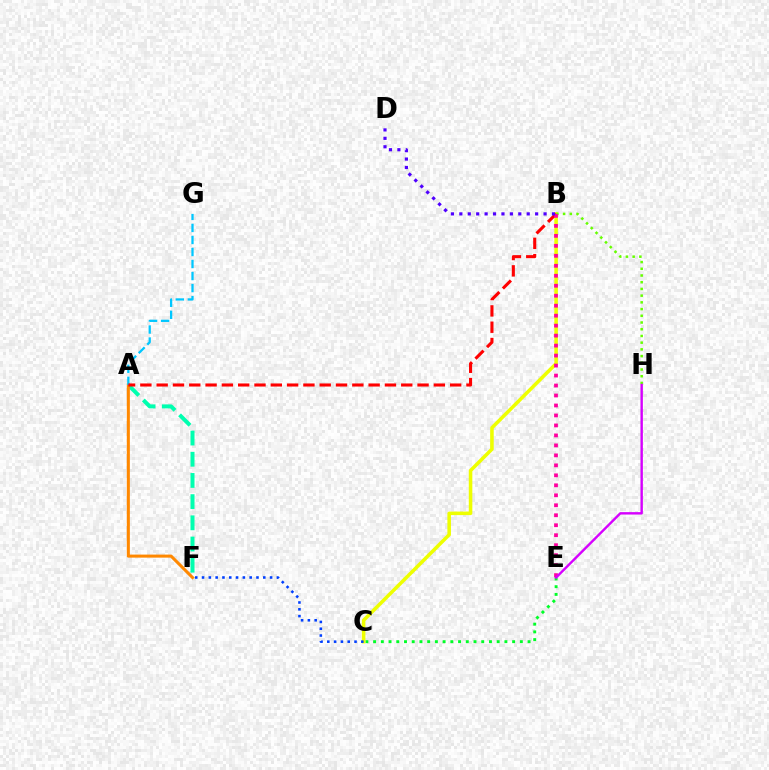{('C', 'E'): [{'color': '#00ff27', 'line_style': 'dotted', 'thickness': 2.1}], ('A', 'F'): [{'color': '#00ffaf', 'line_style': 'dashed', 'thickness': 2.88}, {'color': '#ff8800', 'line_style': 'solid', 'thickness': 2.2}], ('A', 'G'): [{'color': '#00c7ff', 'line_style': 'dashed', 'thickness': 1.63}], ('B', 'C'): [{'color': '#eeff00', 'line_style': 'solid', 'thickness': 2.56}], ('A', 'B'): [{'color': '#ff0000', 'line_style': 'dashed', 'thickness': 2.22}], ('B', 'H'): [{'color': '#66ff00', 'line_style': 'dotted', 'thickness': 1.82}], ('C', 'F'): [{'color': '#003fff', 'line_style': 'dotted', 'thickness': 1.85}], ('B', 'E'): [{'color': '#ff00a0', 'line_style': 'dotted', 'thickness': 2.71}], ('E', 'H'): [{'color': '#d600ff', 'line_style': 'solid', 'thickness': 1.74}], ('B', 'D'): [{'color': '#4f00ff', 'line_style': 'dotted', 'thickness': 2.29}]}